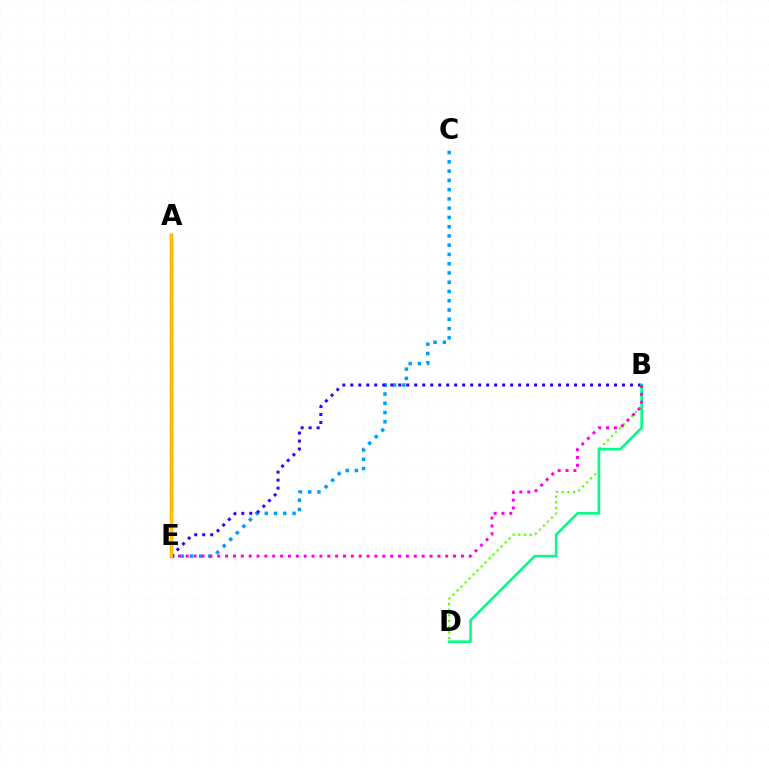{('B', 'D'): [{'color': '#4fff00', 'line_style': 'dotted', 'thickness': 1.54}, {'color': '#00ff86', 'line_style': 'solid', 'thickness': 1.87}], ('C', 'E'): [{'color': '#009eff', 'line_style': 'dotted', 'thickness': 2.52}], ('B', 'E'): [{'color': '#3700ff', 'line_style': 'dotted', 'thickness': 2.17}, {'color': '#ff00ed', 'line_style': 'dotted', 'thickness': 2.14}], ('A', 'E'): [{'color': '#ff0000', 'line_style': 'solid', 'thickness': 2.35}, {'color': '#ffd500', 'line_style': 'solid', 'thickness': 1.95}]}